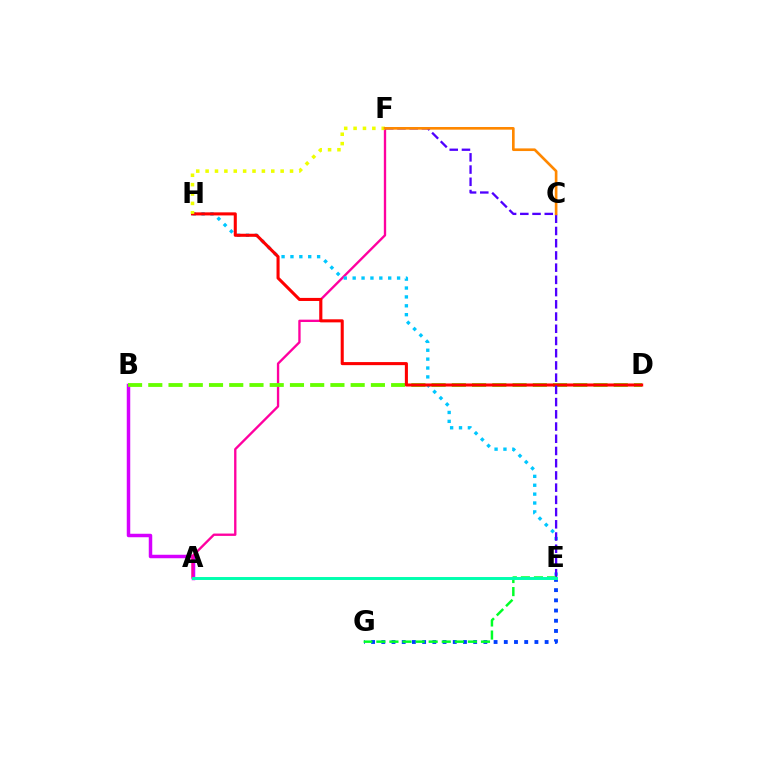{('A', 'B'): [{'color': '#d600ff', 'line_style': 'solid', 'thickness': 2.51}], ('A', 'F'): [{'color': '#ff00a0', 'line_style': 'solid', 'thickness': 1.69}], ('E', 'H'): [{'color': '#00c7ff', 'line_style': 'dotted', 'thickness': 2.41}], ('B', 'D'): [{'color': '#66ff00', 'line_style': 'dashed', 'thickness': 2.75}], ('D', 'H'): [{'color': '#ff0000', 'line_style': 'solid', 'thickness': 2.21}], ('E', 'F'): [{'color': '#4f00ff', 'line_style': 'dashed', 'thickness': 1.66}], ('E', 'G'): [{'color': '#003fff', 'line_style': 'dotted', 'thickness': 2.77}, {'color': '#00ff27', 'line_style': 'dashed', 'thickness': 1.78}], ('A', 'E'): [{'color': '#00ffaf', 'line_style': 'solid', 'thickness': 2.13}], ('F', 'H'): [{'color': '#eeff00', 'line_style': 'dotted', 'thickness': 2.55}], ('C', 'F'): [{'color': '#ff8800', 'line_style': 'solid', 'thickness': 1.91}]}